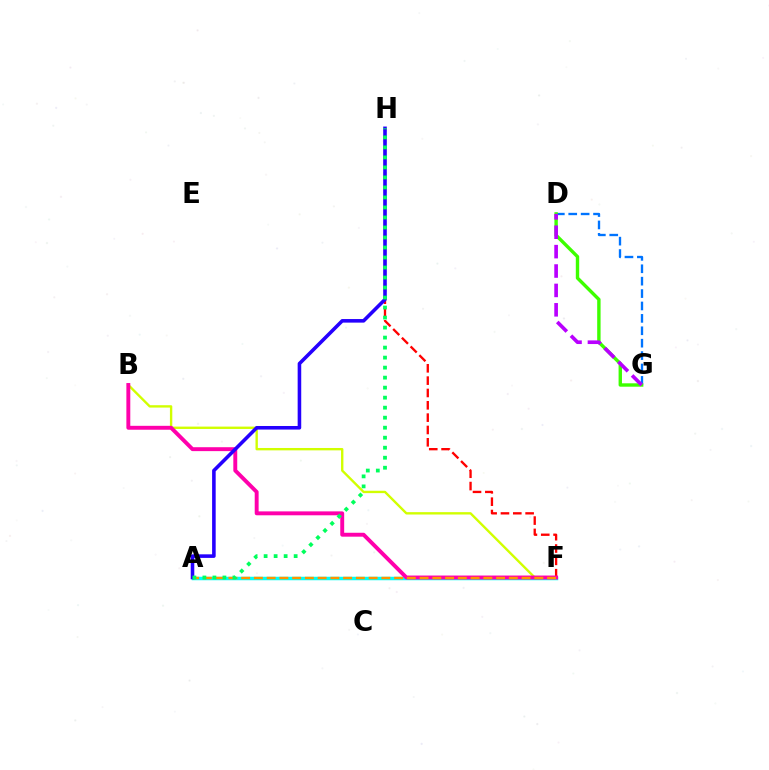{('B', 'F'): [{'color': '#d1ff00', 'line_style': 'solid', 'thickness': 1.71}, {'color': '#ff00ac', 'line_style': 'solid', 'thickness': 2.82}], ('D', 'G'): [{'color': '#0074ff', 'line_style': 'dashed', 'thickness': 1.68}, {'color': '#3dff00', 'line_style': 'solid', 'thickness': 2.44}, {'color': '#b900ff', 'line_style': 'dashed', 'thickness': 2.64}], ('A', 'F'): [{'color': '#00fff6', 'line_style': 'solid', 'thickness': 2.51}, {'color': '#ff9400', 'line_style': 'dashed', 'thickness': 1.73}], ('F', 'H'): [{'color': '#ff0000', 'line_style': 'dashed', 'thickness': 1.68}], ('A', 'H'): [{'color': '#2500ff', 'line_style': 'solid', 'thickness': 2.57}, {'color': '#00ff5c', 'line_style': 'dotted', 'thickness': 2.72}]}